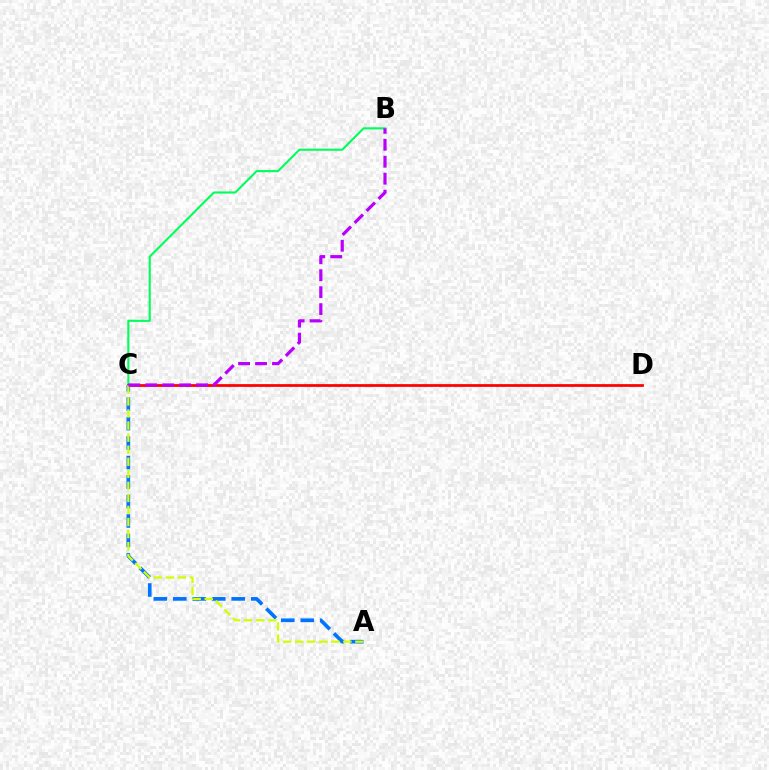{('B', 'C'): [{'color': '#00ff5c', 'line_style': 'solid', 'thickness': 1.52}, {'color': '#b900ff', 'line_style': 'dashed', 'thickness': 2.3}], ('C', 'D'): [{'color': '#ff0000', 'line_style': 'solid', 'thickness': 1.97}], ('A', 'C'): [{'color': '#0074ff', 'line_style': 'dashed', 'thickness': 2.65}, {'color': '#d1ff00', 'line_style': 'dashed', 'thickness': 1.64}]}